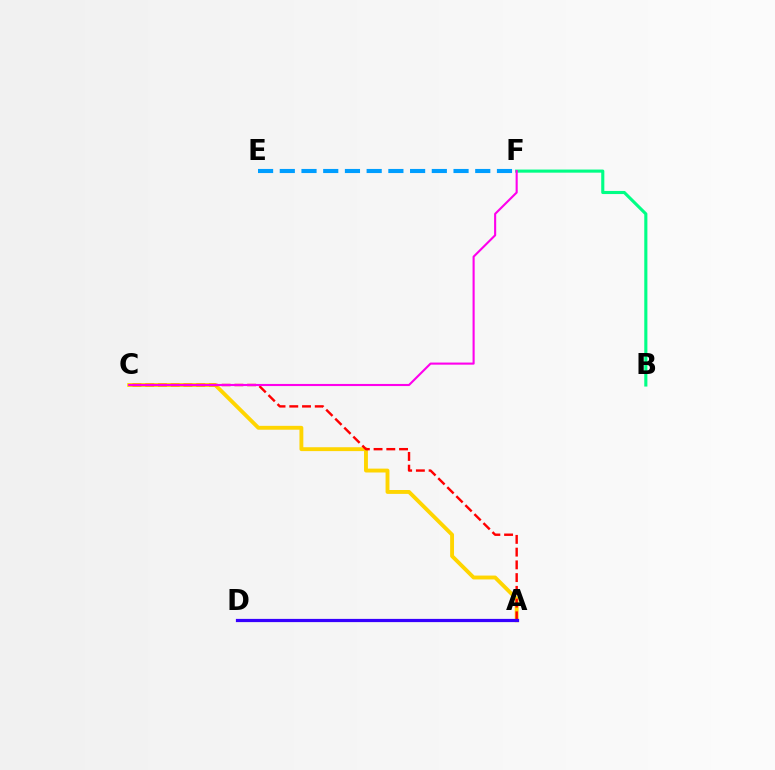{('A', 'C'): [{'color': '#ffd500', 'line_style': 'solid', 'thickness': 2.79}, {'color': '#ff0000', 'line_style': 'dashed', 'thickness': 1.73}], ('B', 'F'): [{'color': '#00ff86', 'line_style': 'solid', 'thickness': 2.24}], ('A', 'D'): [{'color': '#4fff00', 'line_style': 'dotted', 'thickness': 2.12}, {'color': '#3700ff', 'line_style': 'solid', 'thickness': 2.32}], ('C', 'F'): [{'color': '#ff00ed', 'line_style': 'solid', 'thickness': 1.52}], ('E', 'F'): [{'color': '#009eff', 'line_style': 'dashed', 'thickness': 2.95}]}